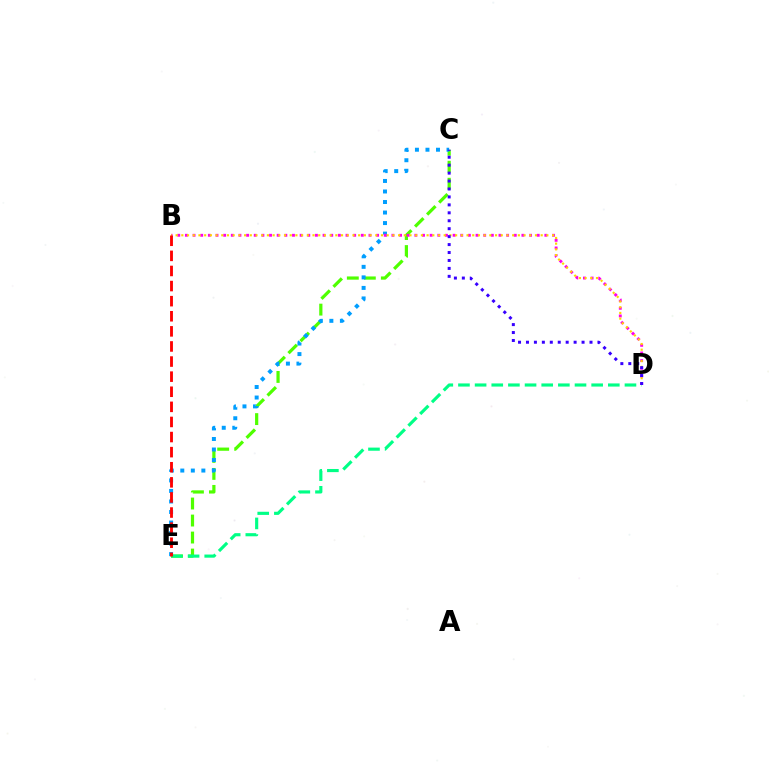{('C', 'E'): [{'color': '#4fff00', 'line_style': 'dashed', 'thickness': 2.31}, {'color': '#009eff', 'line_style': 'dotted', 'thickness': 2.86}], ('B', 'D'): [{'color': '#ff00ed', 'line_style': 'dotted', 'thickness': 2.08}, {'color': '#ffd500', 'line_style': 'dotted', 'thickness': 1.55}], ('D', 'E'): [{'color': '#00ff86', 'line_style': 'dashed', 'thickness': 2.26}], ('B', 'E'): [{'color': '#ff0000', 'line_style': 'dashed', 'thickness': 2.05}], ('C', 'D'): [{'color': '#3700ff', 'line_style': 'dotted', 'thickness': 2.16}]}